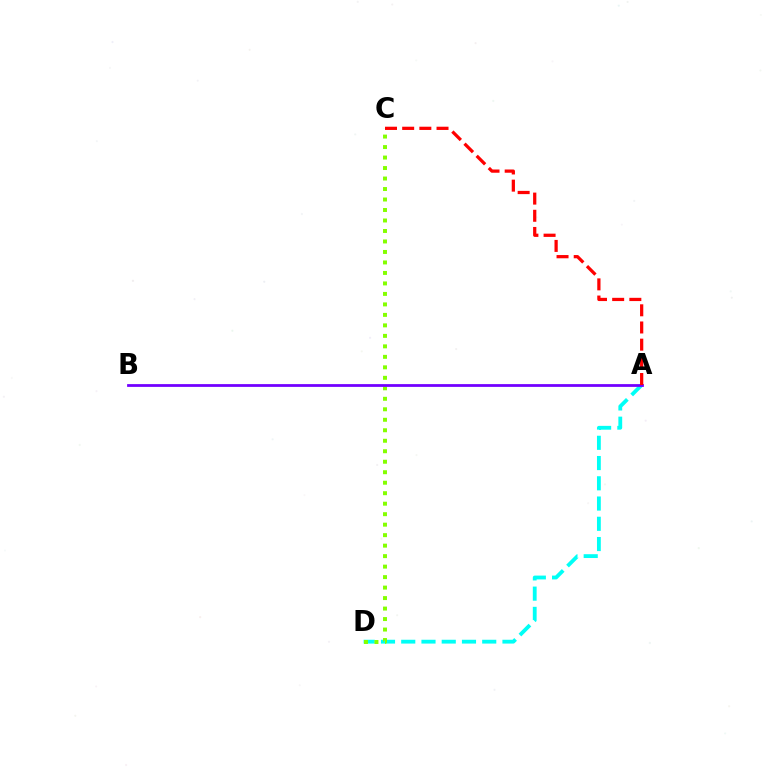{('A', 'D'): [{'color': '#00fff6', 'line_style': 'dashed', 'thickness': 2.75}], ('C', 'D'): [{'color': '#84ff00', 'line_style': 'dotted', 'thickness': 2.85}], ('A', 'B'): [{'color': '#7200ff', 'line_style': 'solid', 'thickness': 2.0}], ('A', 'C'): [{'color': '#ff0000', 'line_style': 'dashed', 'thickness': 2.33}]}